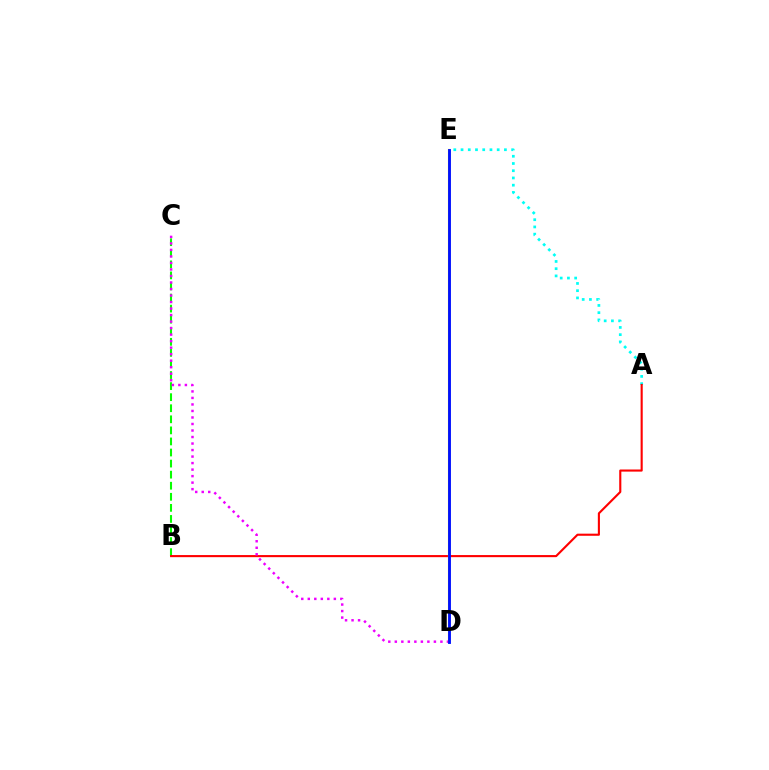{('A', 'E'): [{'color': '#00fff6', 'line_style': 'dotted', 'thickness': 1.96}], ('B', 'C'): [{'color': '#08ff00', 'line_style': 'dashed', 'thickness': 1.5}], ('A', 'B'): [{'color': '#ff0000', 'line_style': 'solid', 'thickness': 1.52}], ('C', 'D'): [{'color': '#ee00ff', 'line_style': 'dotted', 'thickness': 1.77}], ('D', 'E'): [{'color': '#fcf500', 'line_style': 'solid', 'thickness': 1.56}, {'color': '#0010ff', 'line_style': 'solid', 'thickness': 2.07}]}